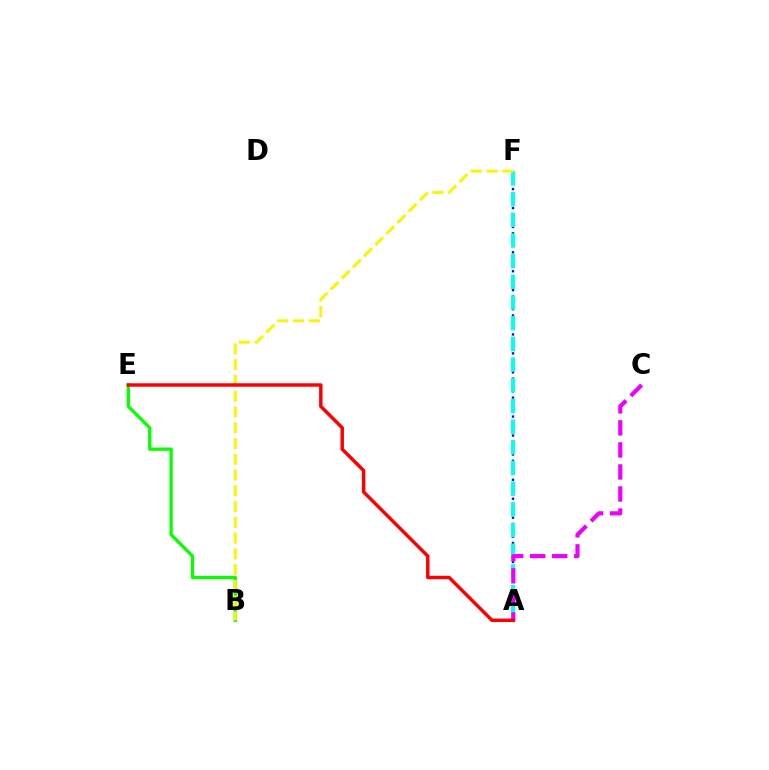{('A', 'F'): [{'color': '#0010ff', 'line_style': 'dotted', 'thickness': 1.72}, {'color': '#00fff6', 'line_style': 'dashed', 'thickness': 2.81}], ('B', 'E'): [{'color': '#08ff00', 'line_style': 'solid', 'thickness': 2.36}], ('A', 'C'): [{'color': '#ee00ff', 'line_style': 'dashed', 'thickness': 2.99}], ('B', 'F'): [{'color': '#fcf500', 'line_style': 'dashed', 'thickness': 2.14}], ('A', 'E'): [{'color': '#ff0000', 'line_style': 'solid', 'thickness': 2.48}]}